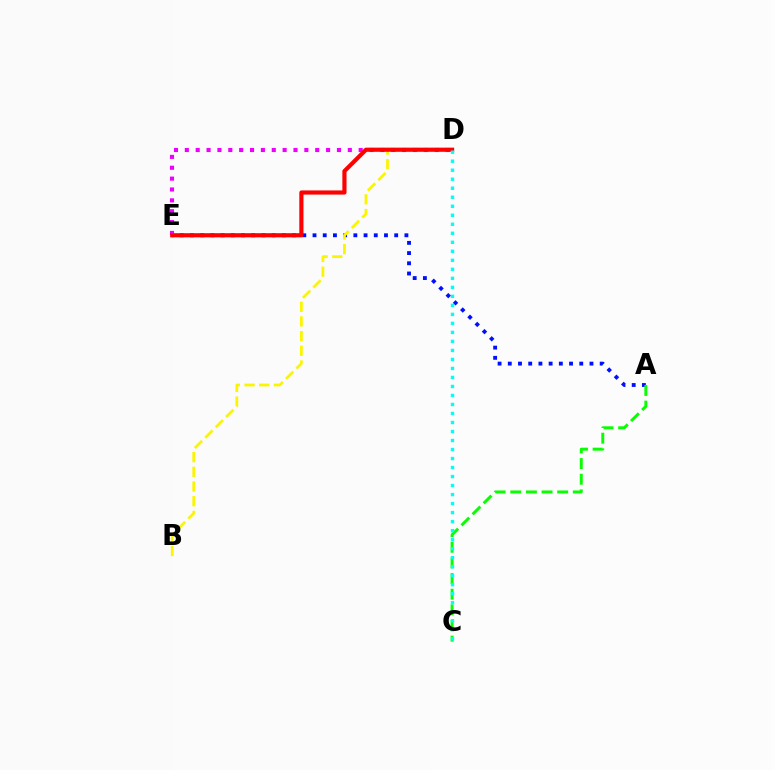{('A', 'E'): [{'color': '#0010ff', 'line_style': 'dotted', 'thickness': 2.77}], ('B', 'D'): [{'color': '#fcf500', 'line_style': 'dashed', 'thickness': 2.0}], ('D', 'E'): [{'color': '#ee00ff', 'line_style': 'dotted', 'thickness': 2.95}, {'color': '#ff0000', 'line_style': 'solid', 'thickness': 2.99}], ('A', 'C'): [{'color': '#08ff00', 'line_style': 'dashed', 'thickness': 2.12}], ('C', 'D'): [{'color': '#00fff6', 'line_style': 'dotted', 'thickness': 2.45}]}